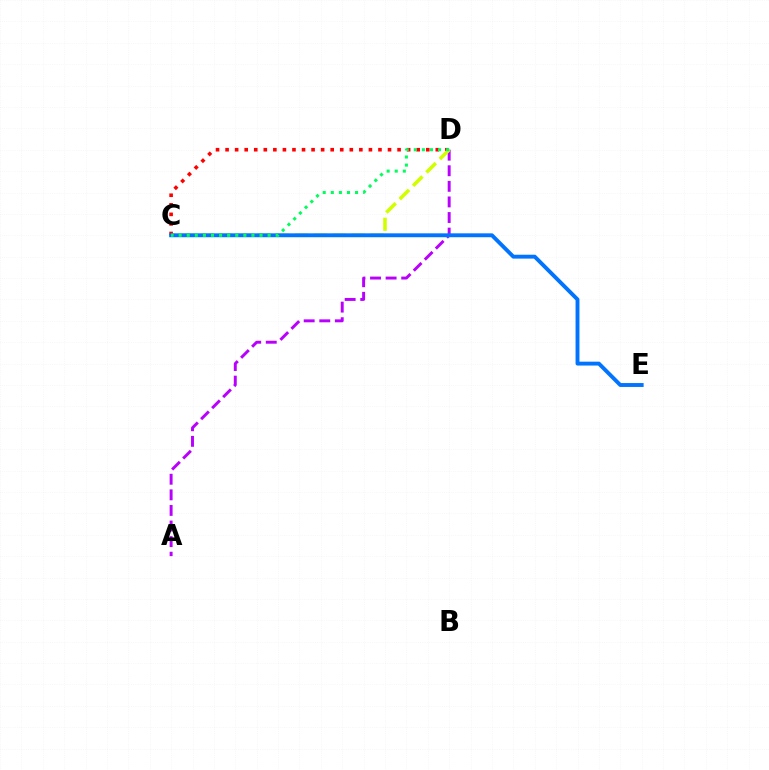{('C', 'D'): [{'color': '#ff0000', 'line_style': 'dotted', 'thickness': 2.6}, {'color': '#d1ff00', 'line_style': 'dashed', 'thickness': 2.57}, {'color': '#00ff5c', 'line_style': 'dotted', 'thickness': 2.2}], ('A', 'D'): [{'color': '#b900ff', 'line_style': 'dashed', 'thickness': 2.12}], ('C', 'E'): [{'color': '#0074ff', 'line_style': 'solid', 'thickness': 2.8}]}